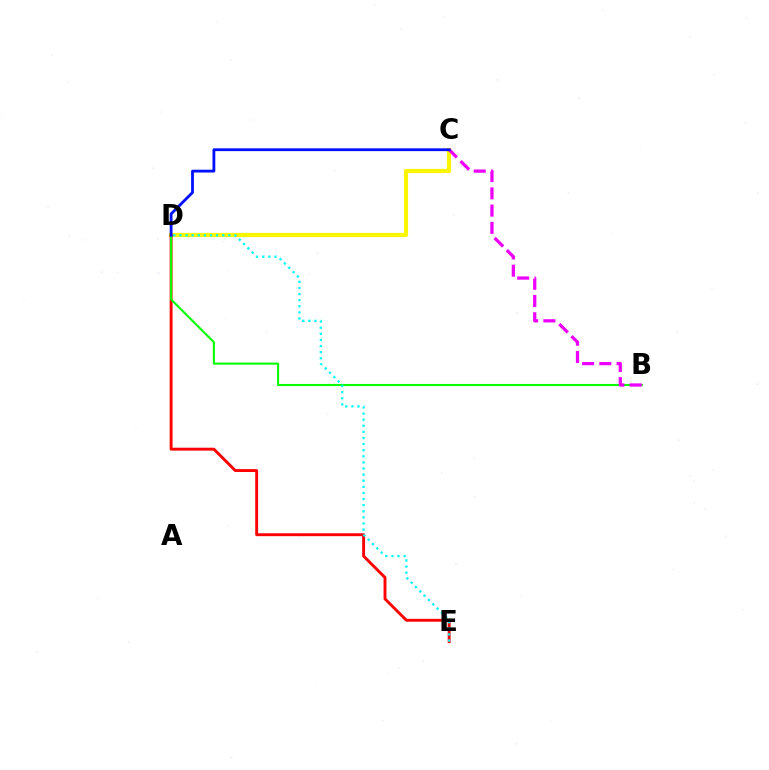{('C', 'D'): [{'color': '#fcf500', 'line_style': 'solid', 'thickness': 2.99}, {'color': '#0010ff', 'line_style': 'solid', 'thickness': 2.02}], ('D', 'E'): [{'color': '#ff0000', 'line_style': 'solid', 'thickness': 2.08}, {'color': '#00fff6', 'line_style': 'dotted', 'thickness': 1.66}], ('B', 'D'): [{'color': '#08ff00', 'line_style': 'solid', 'thickness': 1.5}], ('B', 'C'): [{'color': '#ee00ff', 'line_style': 'dashed', 'thickness': 2.34}]}